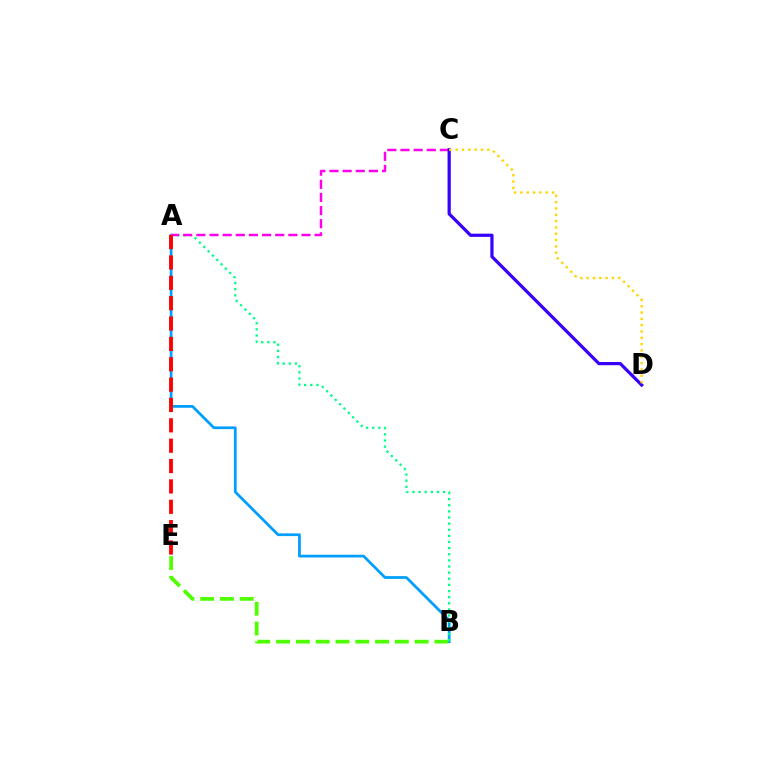{('A', 'B'): [{'color': '#009eff', 'line_style': 'solid', 'thickness': 1.97}, {'color': '#00ff86', 'line_style': 'dotted', 'thickness': 1.66}], ('A', 'C'): [{'color': '#ff00ed', 'line_style': 'dashed', 'thickness': 1.79}], ('C', 'D'): [{'color': '#3700ff', 'line_style': 'solid', 'thickness': 2.32}, {'color': '#ffd500', 'line_style': 'dotted', 'thickness': 1.72}], ('B', 'E'): [{'color': '#4fff00', 'line_style': 'dashed', 'thickness': 2.69}], ('A', 'E'): [{'color': '#ff0000', 'line_style': 'dashed', 'thickness': 2.77}]}